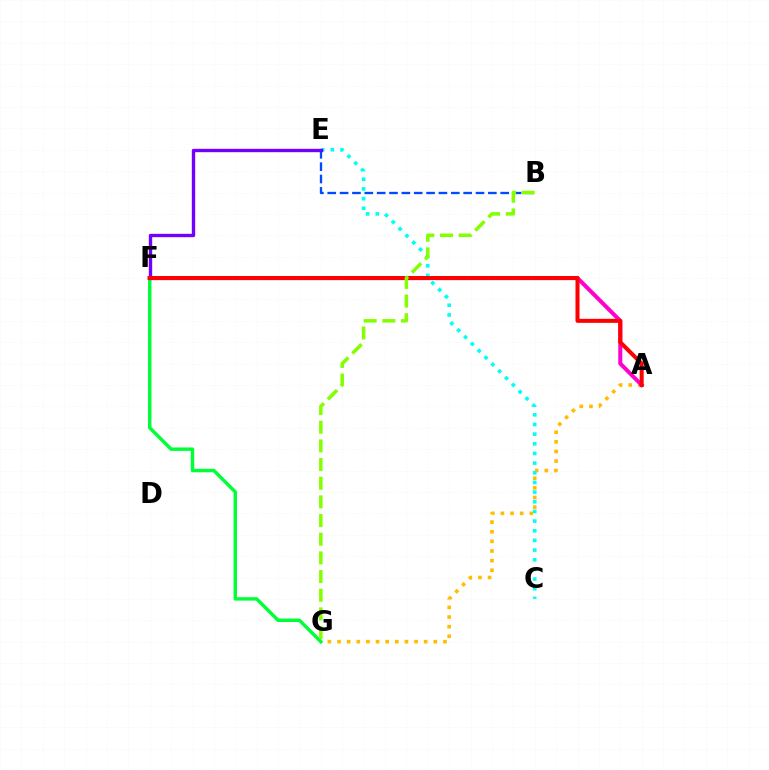{('A', 'G'): [{'color': '#ffbd00', 'line_style': 'dotted', 'thickness': 2.62}], ('B', 'E'): [{'color': '#004bff', 'line_style': 'dashed', 'thickness': 1.68}], ('C', 'E'): [{'color': '#00fff6', 'line_style': 'dotted', 'thickness': 2.63}], ('A', 'F'): [{'color': '#ff00cf', 'line_style': 'solid', 'thickness': 2.88}, {'color': '#ff0000', 'line_style': 'solid', 'thickness': 2.9}], ('E', 'F'): [{'color': '#7200ff', 'line_style': 'solid', 'thickness': 2.43}], ('F', 'G'): [{'color': '#00ff39', 'line_style': 'solid', 'thickness': 2.48}], ('B', 'G'): [{'color': '#84ff00', 'line_style': 'dashed', 'thickness': 2.54}]}